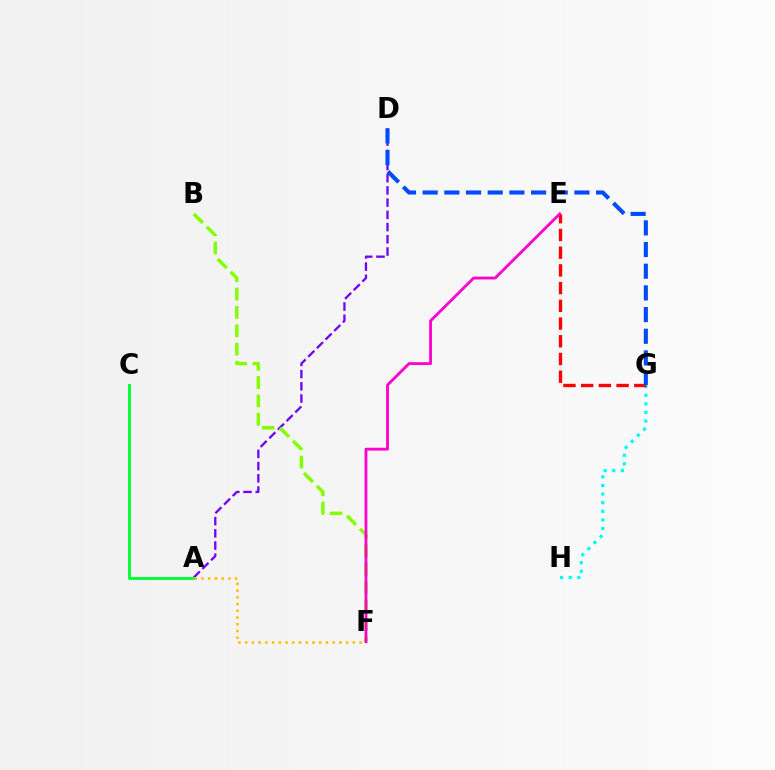{('G', 'H'): [{'color': '#00fff6', 'line_style': 'dotted', 'thickness': 2.34}], ('A', 'D'): [{'color': '#7200ff', 'line_style': 'dashed', 'thickness': 1.66}], ('A', 'C'): [{'color': '#00ff39', 'line_style': 'solid', 'thickness': 2.11}], ('E', 'G'): [{'color': '#ff0000', 'line_style': 'dashed', 'thickness': 2.41}], ('D', 'G'): [{'color': '#004bff', 'line_style': 'dashed', 'thickness': 2.94}], ('B', 'F'): [{'color': '#84ff00', 'line_style': 'dashed', 'thickness': 2.49}], ('A', 'F'): [{'color': '#ffbd00', 'line_style': 'dotted', 'thickness': 1.83}], ('E', 'F'): [{'color': '#ff00cf', 'line_style': 'solid', 'thickness': 2.04}]}